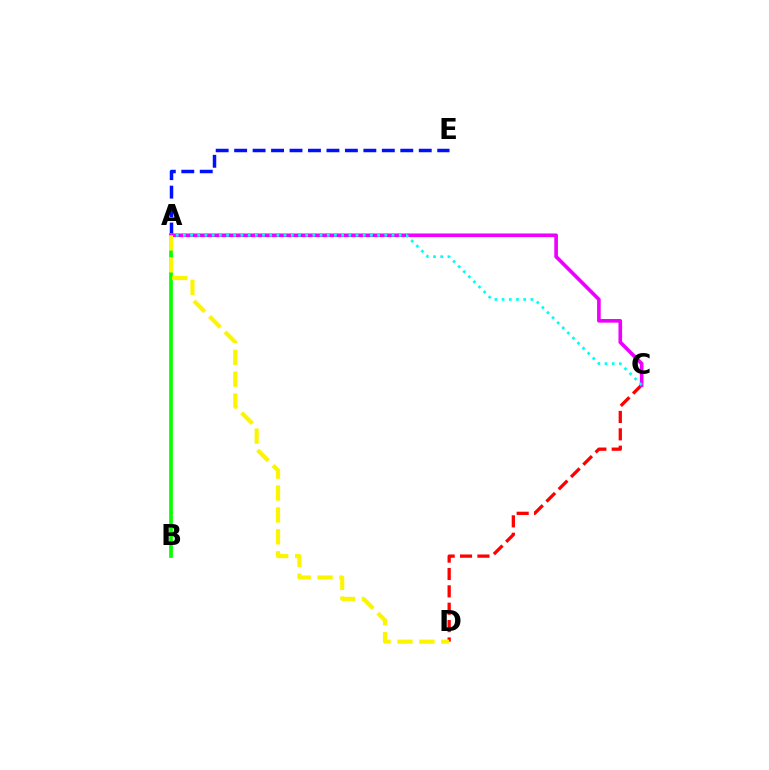{('A', 'E'): [{'color': '#0010ff', 'line_style': 'dashed', 'thickness': 2.51}], ('C', 'D'): [{'color': '#ff0000', 'line_style': 'dashed', 'thickness': 2.36}], ('A', 'B'): [{'color': '#08ff00', 'line_style': 'solid', 'thickness': 2.67}], ('A', 'C'): [{'color': '#ee00ff', 'line_style': 'solid', 'thickness': 2.61}, {'color': '#00fff6', 'line_style': 'dotted', 'thickness': 1.95}], ('A', 'D'): [{'color': '#fcf500', 'line_style': 'dashed', 'thickness': 2.98}]}